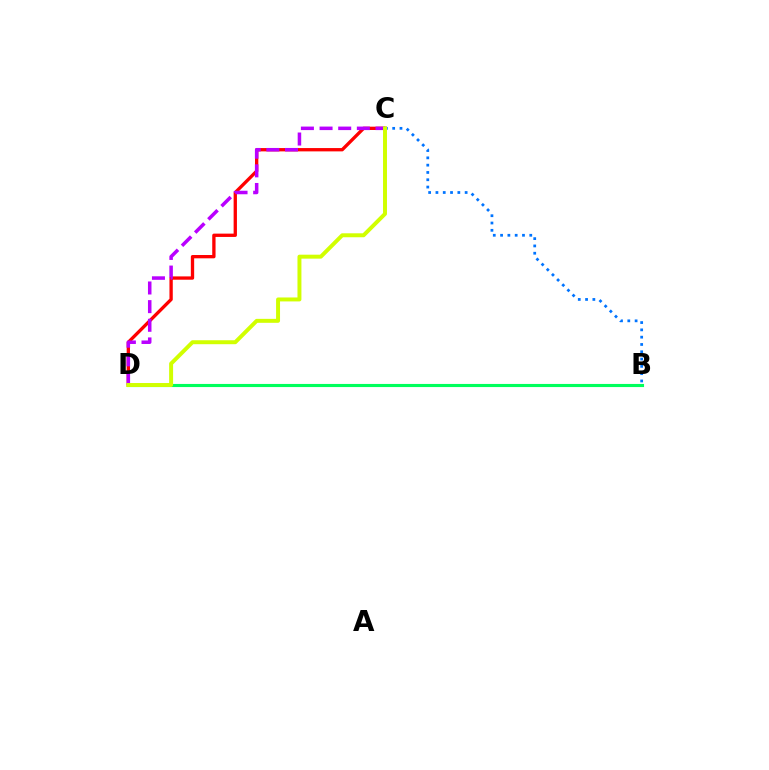{('C', 'D'): [{'color': '#ff0000', 'line_style': 'solid', 'thickness': 2.39}, {'color': '#b900ff', 'line_style': 'dashed', 'thickness': 2.53}, {'color': '#d1ff00', 'line_style': 'solid', 'thickness': 2.85}], ('B', 'C'): [{'color': '#0074ff', 'line_style': 'dotted', 'thickness': 1.98}], ('B', 'D'): [{'color': '#00ff5c', 'line_style': 'solid', 'thickness': 2.25}]}